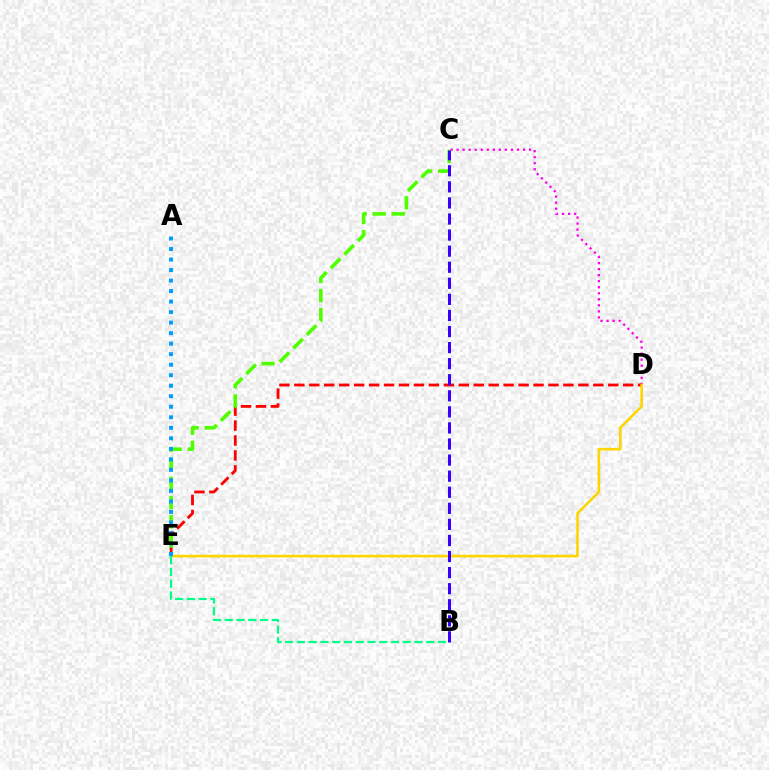{('C', 'D'): [{'color': '#ff00ed', 'line_style': 'dotted', 'thickness': 1.64}], ('D', 'E'): [{'color': '#ff0000', 'line_style': 'dashed', 'thickness': 2.03}, {'color': '#ffd500', 'line_style': 'solid', 'thickness': 1.87}], ('C', 'E'): [{'color': '#4fff00', 'line_style': 'dashed', 'thickness': 2.6}], ('A', 'E'): [{'color': '#009eff', 'line_style': 'dotted', 'thickness': 2.86}], ('B', 'C'): [{'color': '#3700ff', 'line_style': 'dashed', 'thickness': 2.18}], ('B', 'E'): [{'color': '#00ff86', 'line_style': 'dashed', 'thickness': 1.6}]}